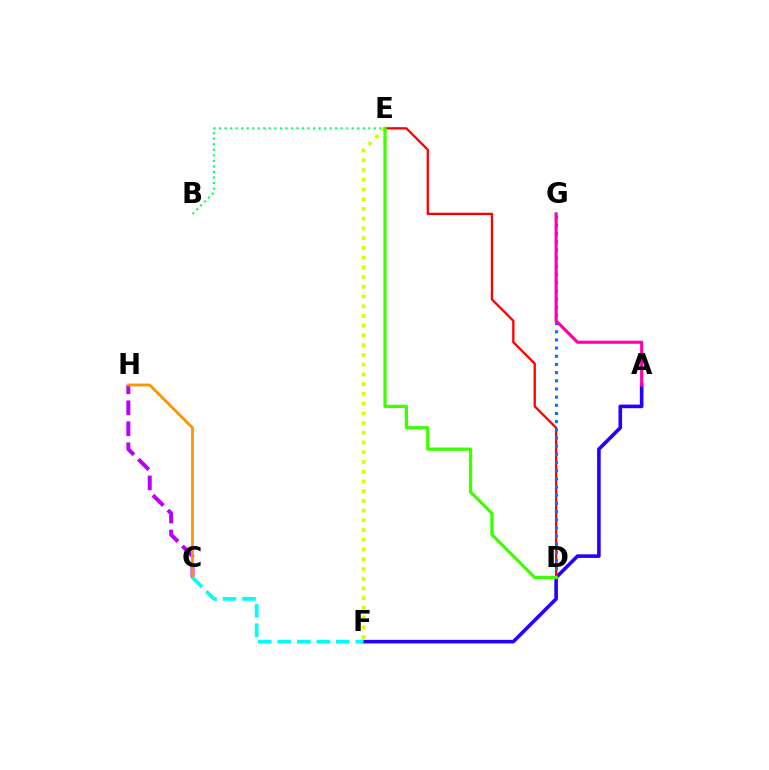{('E', 'F'): [{'color': '#d1ff00', 'line_style': 'dotted', 'thickness': 2.64}], ('A', 'F'): [{'color': '#2500ff', 'line_style': 'solid', 'thickness': 2.59}], ('D', 'E'): [{'color': '#ff0000', 'line_style': 'solid', 'thickness': 1.67}, {'color': '#3dff00', 'line_style': 'solid', 'thickness': 2.35}], ('C', 'H'): [{'color': '#b900ff', 'line_style': 'dashed', 'thickness': 2.85}, {'color': '#ff9400', 'line_style': 'solid', 'thickness': 2.04}], ('D', 'G'): [{'color': '#0074ff', 'line_style': 'dotted', 'thickness': 2.22}], ('B', 'E'): [{'color': '#00ff5c', 'line_style': 'dotted', 'thickness': 1.5}], ('A', 'G'): [{'color': '#ff00ac', 'line_style': 'solid', 'thickness': 2.25}], ('C', 'F'): [{'color': '#00fff6', 'line_style': 'dashed', 'thickness': 2.65}]}